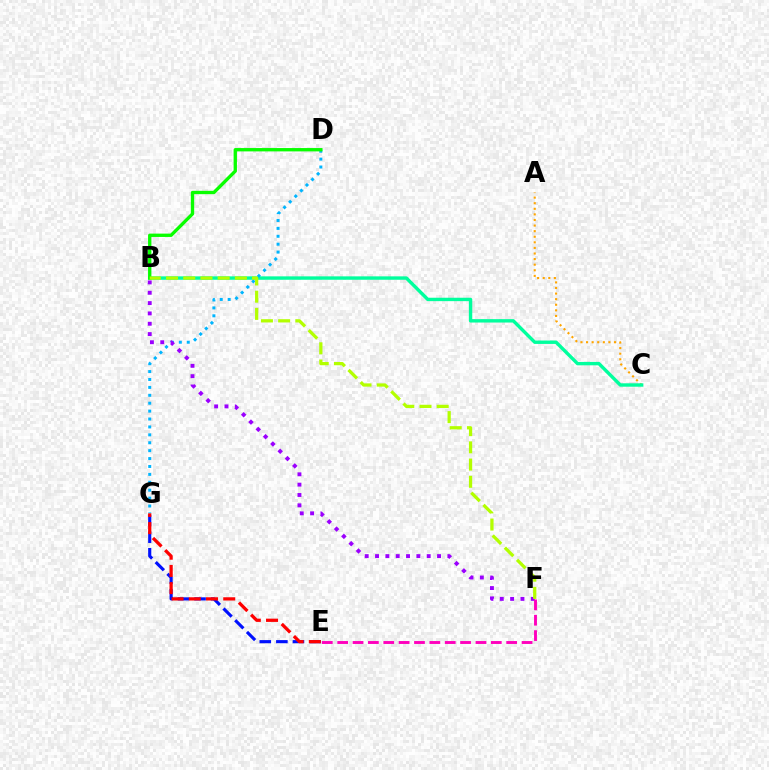{('A', 'C'): [{'color': '#ffa500', 'line_style': 'dotted', 'thickness': 1.52}], ('B', 'C'): [{'color': '#00ff9d', 'line_style': 'solid', 'thickness': 2.45}], ('E', 'G'): [{'color': '#0010ff', 'line_style': 'dashed', 'thickness': 2.25}, {'color': '#ff0000', 'line_style': 'dashed', 'thickness': 2.34}], ('D', 'G'): [{'color': '#00b5ff', 'line_style': 'dotted', 'thickness': 2.15}], ('B', 'F'): [{'color': '#9b00ff', 'line_style': 'dotted', 'thickness': 2.81}, {'color': '#b3ff00', 'line_style': 'dashed', 'thickness': 2.34}], ('B', 'D'): [{'color': '#08ff00', 'line_style': 'solid', 'thickness': 2.4}], ('E', 'F'): [{'color': '#ff00bd', 'line_style': 'dashed', 'thickness': 2.09}]}